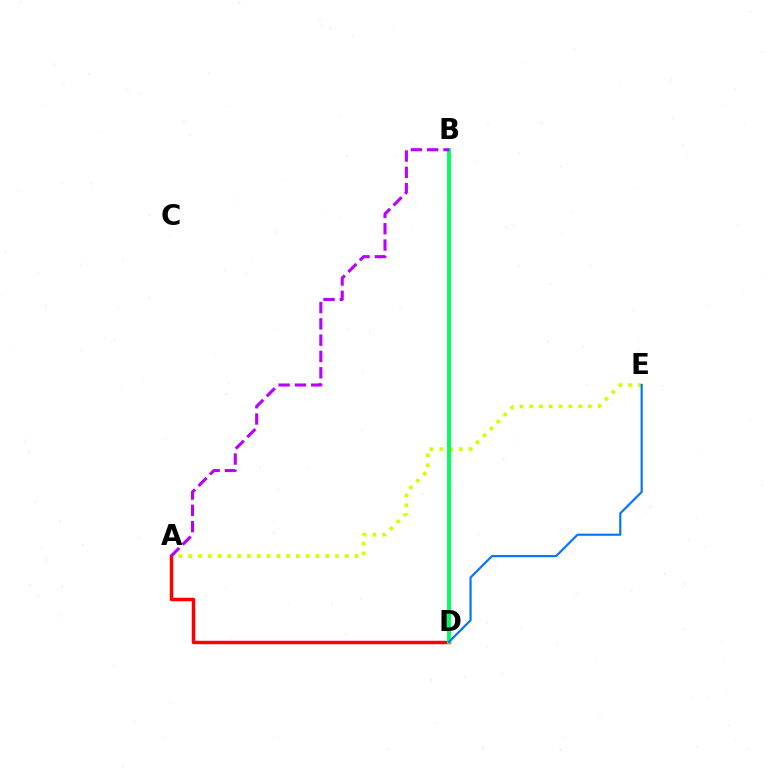{('A', 'E'): [{'color': '#d1ff00', 'line_style': 'dotted', 'thickness': 2.66}], ('A', 'D'): [{'color': '#ff0000', 'line_style': 'solid', 'thickness': 2.5}], ('B', 'D'): [{'color': '#00ff5c', 'line_style': 'solid', 'thickness': 2.81}], ('D', 'E'): [{'color': '#0074ff', 'line_style': 'solid', 'thickness': 1.55}], ('A', 'B'): [{'color': '#b900ff', 'line_style': 'dashed', 'thickness': 2.22}]}